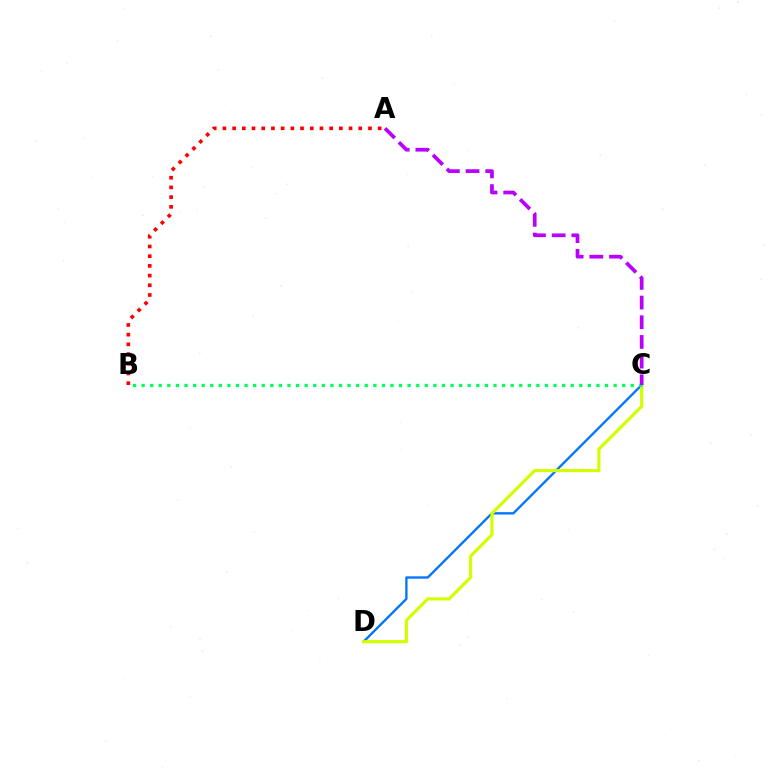{('C', 'D'): [{'color': '#0074ff', 'line_style': 'solid', 'thickness': 1.67}, {'color': '#d1ff00', 'line_style': 'solid', 'thickness': 2.29}], ('B', 'C'): [{'color': '#00ff5c', 'line_style': 'dotted', 'thickness': 2.33}], ('A', 'B'): [{'color': '#ff0000', 'line_style': 'dotted', 'thickness': 2.64}], ('A', 'C'): [{'color': '#b900ff', 'line_style': 'dashed', 'thickness': 2.67}]}